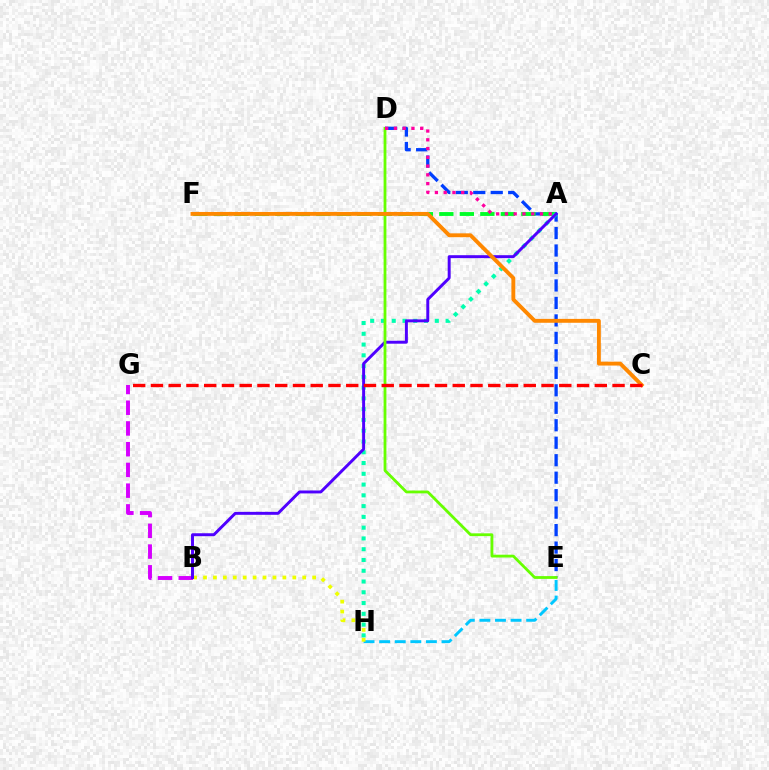{('D', 'E'): [{'color': '#003fff', 'line_style': 'dashed', 'thickness': 2.37}, {'color': '#66ff00', 'line_style': 'solid', 'thickness': 2.01}], ('A', 'F'): [{'color': '#00ff27', 'line_style': 'dashed', 'thickness': 2.78}], ('A', 'H'): [{'color': '#00ffaf', 'line_style': 'dotted', 'thickness': 2.93}], ('E', 'H'): [{'color': '#00c7ff', 'line_style': 'dashed', 'thickness': 2.12}], ('B', 'G'): [{'color': '#d600ff', 'line_style': 'dashed', 'thickness': 2.82}], ('B', 'H'): [{'color': '#eeff00', 'line_style': 'dotted', 'thickness': 2.7}], ('A', 'B'): [{'color': '#4f00ff', 'line_style': 'solid', 'thickness': 2.12}], ('A', 'D'): [{'color': '#ff00a0', 'line_style': 'dotted', 'thickness': 2.38}], ('C', 'F'): [{'color': '#ff8800', 'line_style': 'solid', 'thickness': 2.79}], ('C', 'G'): [{'color': '#ff0000', 'line_style': 'dashed', 'thickness': 2.41}]}